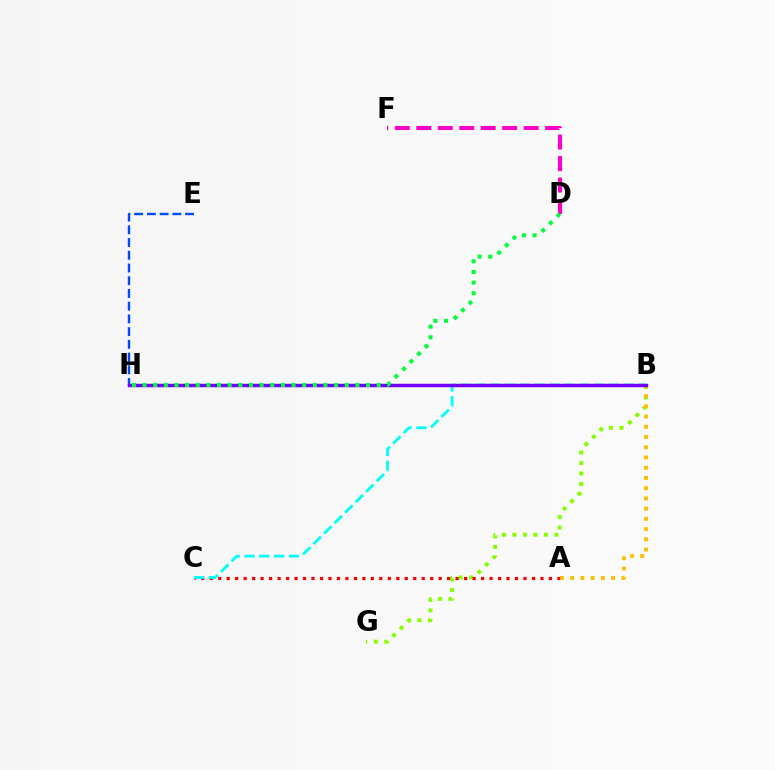{('B', 'G'): [{'color': '#84ff00', 'line_style': 'dotted', 'thickness': 2.85}], ('A', 'C'): [{'color': '#ff0000', 'line_style': 'dotted', 'thickness': 2.3}], ('B', 'C'): [{'color': '#00fff6', 'line_style': 'dashed', 'thickness': 2.02}], ('A', 'B'): [{'color': '#ffbd00', 'line_style': 'dotted', 'thickness': 2.78}], ('D', 'F'): [{'color': '#ff00cf', 'line_style': 'dashed', 'thickness': 2.92}], ('E', 'H'): [{'color': '#004bff', 'line_style': 'dashed', 'thickness': 1.73}], ('B', 'H'): [{'color': '#7200ff', 'line_style': 'solid', 'thickness': 2.51}], ('D', 'H'): [{'color': '#00ff39', 'line_style': 'dotted', 'thickness': 2.89}]}